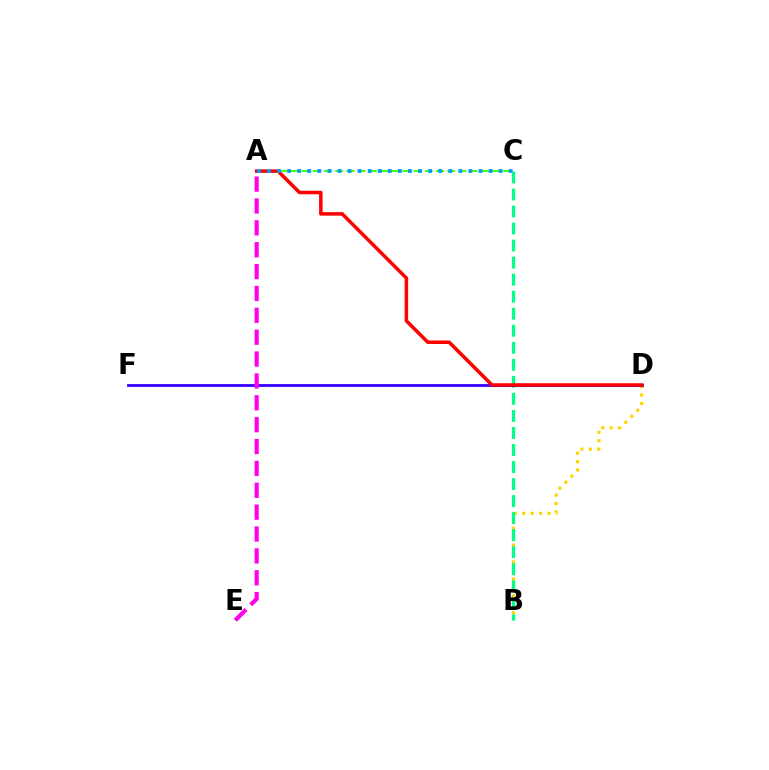{('B', 'D'): [{'color': '#ffd500', 'line_style': 'dotted', 'thickness': 2.29}], ('B', 'C'): [{'color': '#00ff86', 'line_style': 'dashed', 'thickness': 2.31}], ('D', 'F'): [{'color': '#3700ff', 'line_style': 'solid', 'thickness': 2.03}], ('A', 'C'): [{'color': '#4fff00', 'line_style': 'dashed', 'thickness': 1.52}, {'color': '#009eff', 'line_style': 'dotted', 'thickness': 2.74}], ('A', 'D'): [{'color': '#ff0000', 'line_style': 'solid', 'thickness': 2.54}], ('A', 'E'): [{'color': '#ff00ed', 'line_style': 'dashed', 'thickness': 2.97}]}